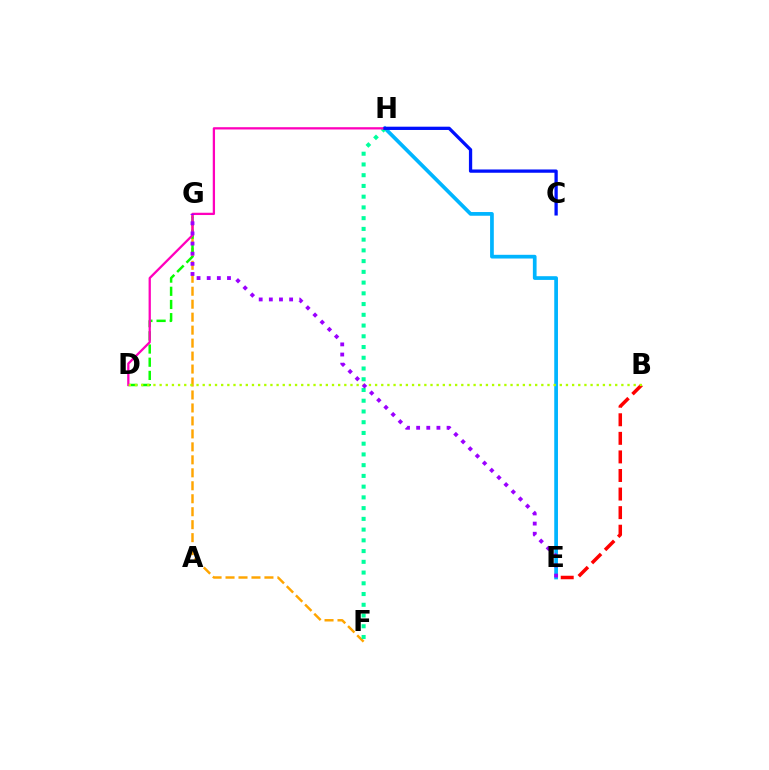{('E', 'H'): [{'color': '#00b5ff', 'line_style': 'solid', 'thickness': 2.67}], ('F', 'G'): [{'color': '#ffa500', 'line_style': 'dashed', 'thickness': 1.76}], ('F', 'H'): [{'color': '#00ff9d', 'line_style': 'dotted', 'thickness': 2.92}], ('D', 'G'): [{'color': '#08ff00', 'line_style': 'dashed', 'thickness': 1.79}], ('D', 'H'): [{'color': '#ff00bd', 'line_style': 'solid', 'thickness': 1.64}], ('B', 'E'): [{'color': '#ff0000', 'line_style': 'dashed', 'thickness': 2.52}], ('C', 'H'): [{'color': '#0010ff', 'line_style': 'solid', 'thickness': 2.36}], ('B', 'D'): [{'color': '#b3ff00', 'line_style': 'dotted', 'thickness': 1.67}], ('E', 'G'): [{'color': '#9b00ff', 'line_style': 'dotted', 'thickness': 2.76}]}